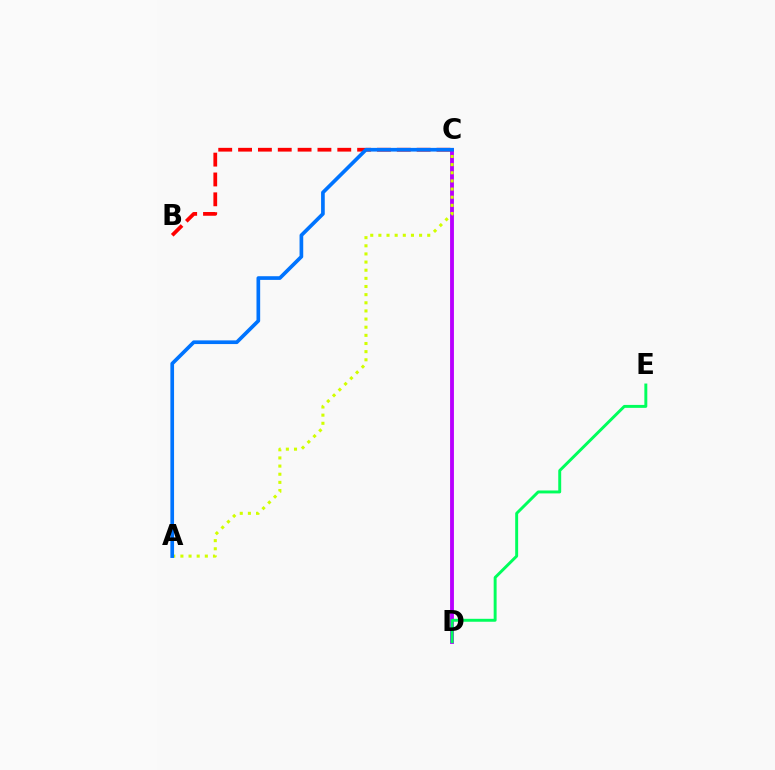{('C', 'D'): [{'color': '#b900ff', 'line_style': 'solid', 'thickness': 2.77}], ('B', 'C'): [{'color': '#ff0000', 'line_style': 'dashed', 'thickness': 2.7}], ('D', 'E'): [{'color': '#00ff5c', 'line_style': 'solid', 'thickness': 2.11}], ('A', 'C'): [{'color': '#d1ff00', 'line_style': 'dotted', 'thickness': 2.21}, {'color': '#0074ff', 'line_style': 'solid', 'thickness': 2.65}]}